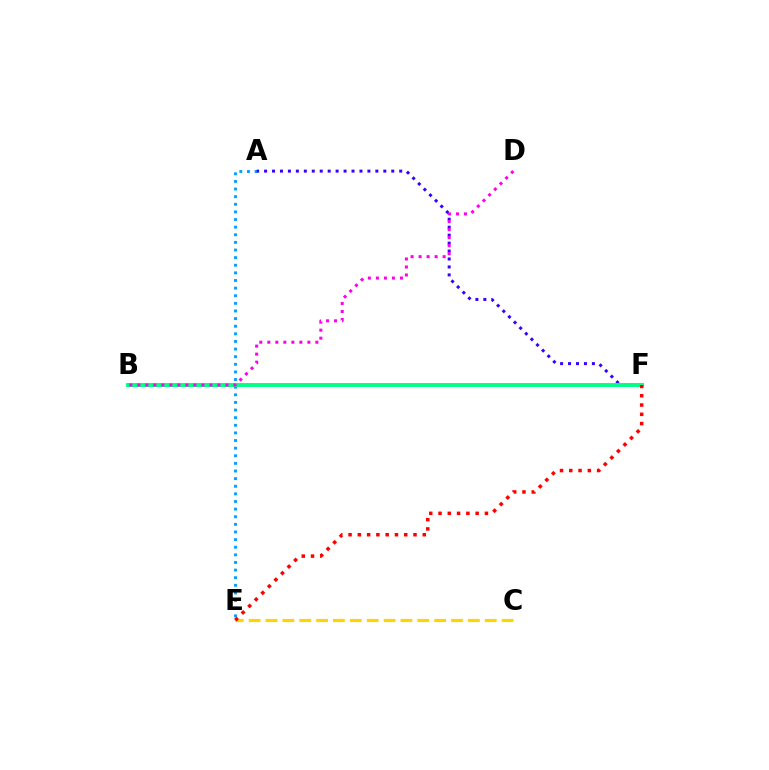{('C', 'E'): [{'color': '#ffd500', 'line_style': 'dashed', 'thickness': 2.29}], ('A', 'E'): [{'color': '#009eff', 'line_style': 'dotted', 'thickness': 2.07}], ('A', 'F'): [{'color': '#3700ff', 'line_style': 'dotted', 'thickness': 2.16}], ('B', 'F'): [{'color': '#4fff00', 'line_style': 'solid', 'thickness': 1.58}, {'color': '#00ff86', 'line_style': 'solid', 'thickness': 2.82}], ('B', 'D'): [{'color': '#ff00ed', 'line_style': 'dotted', 'thickness': 2.18}], ('E', 'F'): [{'color': '#ff0000', 'line_style': 'dotted', 'thickness': 2.52}]}